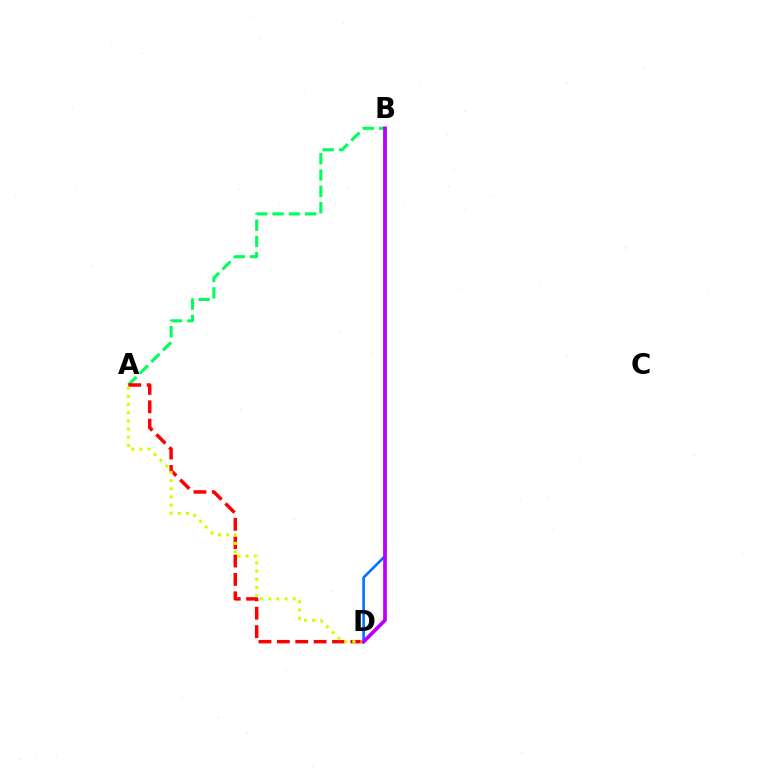{('B', 'D'): [{'color': '#0074ff', 'line_style': 'solid', 'thickness': 1.89}, {'color': '#b900ff', 'line_style': 'solid', 'thickness': 2.67}], ('A', 'B'): [{'color': '#00ff5c', 'line_style': 'dashed', 'thickness': 2.22}], ('A', 'D'): [{'color': '#ff0000', 'line_style': 'dashed', 'thickness': 2.5}, {'color': '#d1ff00', 'line_style': 'dotted', 'thickness': 2.22}]}